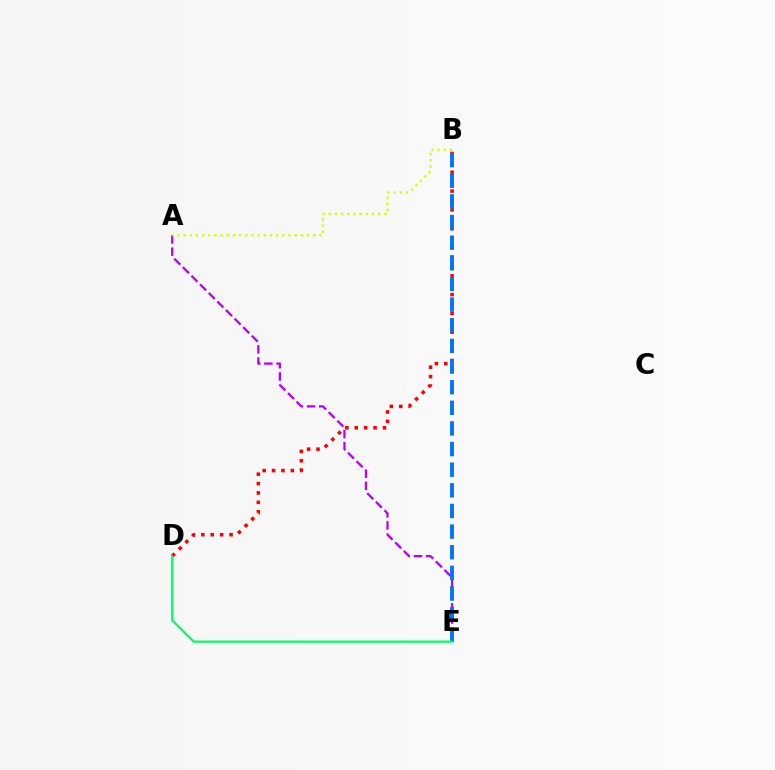{('B', 'D'): [{'color': '#ff0000', 'line_style': 'dotted', 'thickness': 2.56}], ('A', 'E'): [{'color': '#b900ff', 'line_style': 'dashed', 'thickness': 1.65}], ('A', 'B'): [{'color': '#d1ff00', 'line_style': 'dotted', 'thickness': 1.68}], ('B', 'E'): [{'color': '#0074ff', 'line_style': 'dashed', 'thickness': 2.8}], ('D', 'E'): [{'color': '#00ff5c', 'line_style': 'solid', 'thickness': 1.61}]}